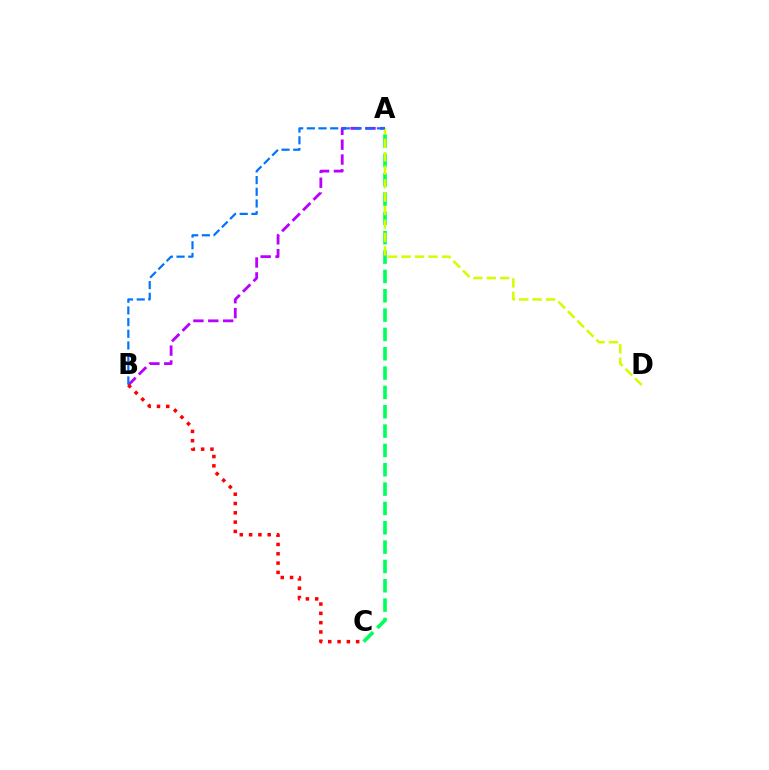{('A', 'C'): [{'color': '#00ff5c', 'line_style': 'dashed', 'thickness': 2.63}], ('A', 'B'): [{'color': '#b900ff', 'line_style': 'dashed', 'thickness': 2.02}, {'color': '#0074ff', 'line_style': 'dashed', 'thickness': 1.59}], ('A', 'D'): [{'color': '#d1ff00', 'line_style': 'dashed', 'thickness': 1.83}], ('B', 'C'): [{'color': '#ff0000', 'line_style': 'dotted', 'thickness': 2.53}]}